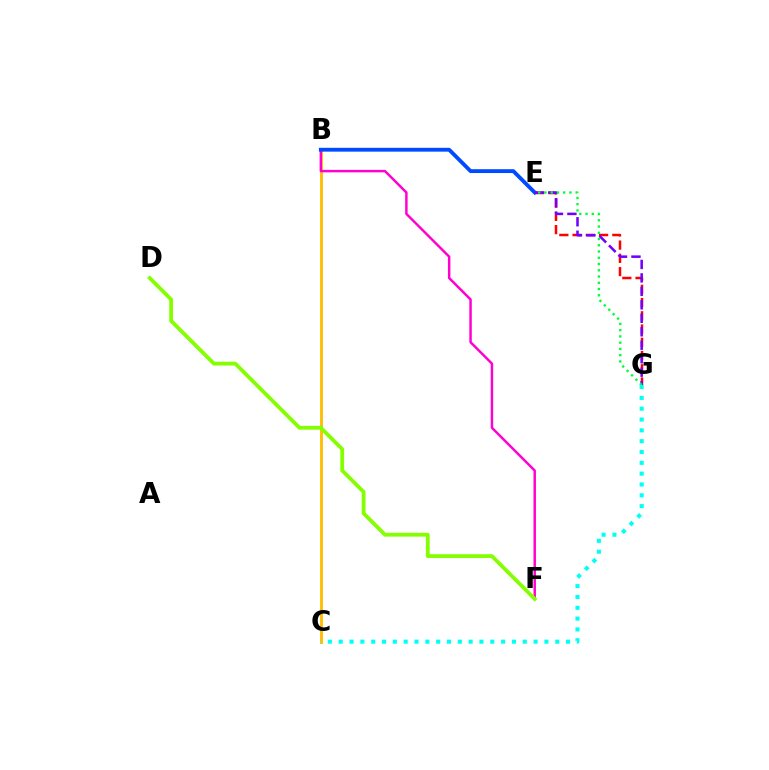{('E', 'G'): [{'color': '#ff0000', 'line_style': 'dashed', 'thickness': 1.8}, {'color': '#7200ff', 'line_style': 'dashed', 'thickness': 1.83}, {'color': '#00ff39', 'line_style': 'dotted', 'thickness': 1.7}], ('B', 'C'): [{'color': '#ffbd00', 'line_style': 'solid', 'thickness': 2.05}], ('B', 'F'): [{'color': '#ff00cf', 'line_style': 'solid', 'thickness': 1.77}], ('B', 'E'): [{'color': '#004bff', 'line_style': 'solid', 'thickness': 2.77}], ('D', 'F'): [{'color': '#84ff00', 'line_style': 'solid', 'thickness': 2.73}], ('C', 'G'): [{'color': '#00fff6', 'line_style': 'dotted', 'thickness': 2.94}]}